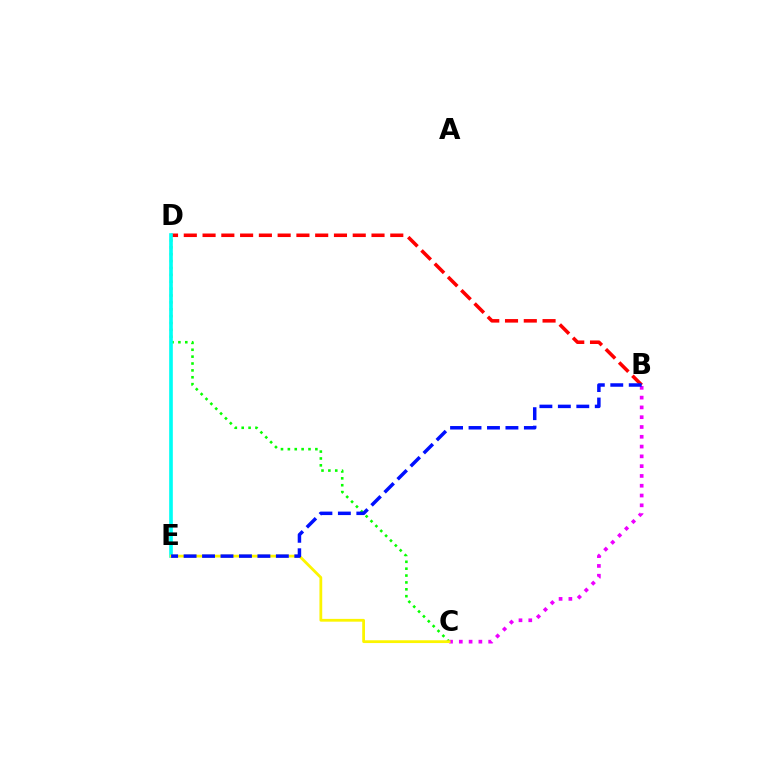{('C', 'D'): [{'color': '#08ff00', 'line_style': 'dotted', 'thickness': 1.87}], ('B', 'C'): [{'color': '#ee00ff', 'line_style': 'dotted', 'thickness': 2.66}], ('B', 'D'): [{'color': '#ff0000', 'line_style': 'dashed', 'thickness': 2.55}], ('D', 'E'): [{'color': '#00fff6', 'line_style': 'solid', 'thickness': 2.63}], ('C', 'E'): [{'color': '#fcf500', 'line_style': 'solid', 'thickness': 2.0}], ('B', 'E'): [{'color': '#0010ff', 'line_style': 'dashed', 'thickness': 2.51}]}